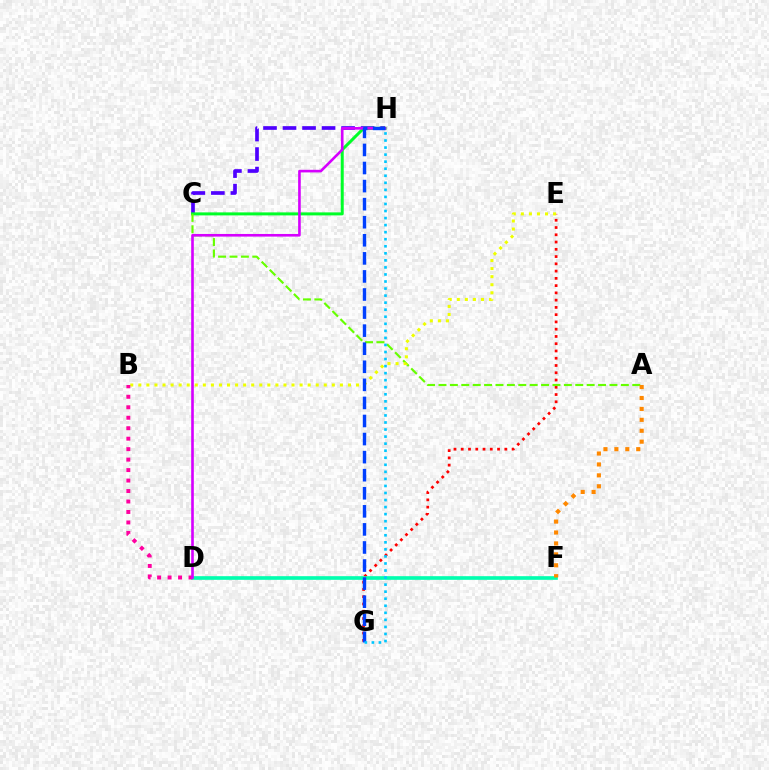{('C', 'H'): [{'color': '#4f00ff', 'line_style': 'dashed', 'thickness': 2.65}, {'color': '#00ff27', 'line_style': 'solid', 'thickness': 2.16}], ('E', 'G'): [{'color': '#ff0000', 'line_style': 'dotted', 'thickness': 1.97}], ('A', 'C'): [{'color': '#66ff00', 'line_style': 'dashed', 'thickness': 1.55}], ('D', 'F'): [{'color': '#00ffaf', 'line_style': 'solid', 'thickness': 2.63}], ('B', 'E'): [{'color': '#eeff00', 'line_style': 'dotted', 'thickness': 2.19}], ('B', 'D'): [{'color': '#ff00a0', 'line_style': 'dotted', 'thickness': 2.85}], ('D', 'H'): [{'color': '#d600ff', 'line_style': 'solid', 'thickness': 1.89}], ('G', 'H'): [{'color': '#003fff', 'line_style': 'dashed', 'thickness': 2.45}, {'color': '#00c7ff', 'line_style': 'dotted', 'thickness': 1.92}], ('A', 'F'): [{'color': '#ff8800', 'line_style': 'dotted', 'thickness': 2.97}]}